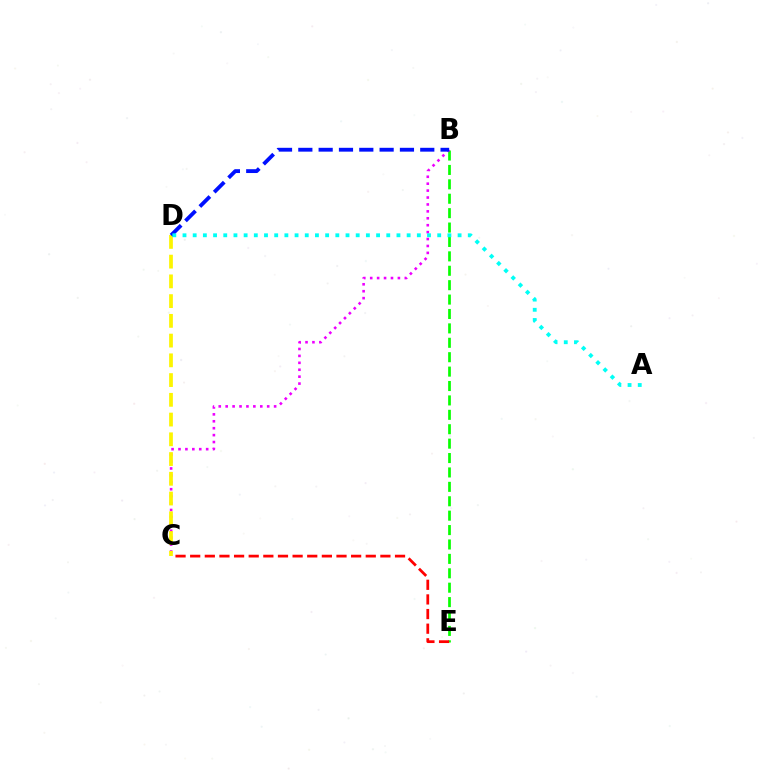{('B', 'E'): [{'color': '#08ff00', 'line_style': 'dashed', 'thickness': 1.96}], ('B', 'C'): [{'color': '#ee00ff', 'line_style': 'dotted', 'thickness': 1.88}], ('C', 'D'): [{'color': '#fcf500', 'line_style': 'dashed', 'thickness': 2.68}], ('B', 'D'): [{'color': '#0010ff', 'line_style': 'dashed', 'thickness': 2.76}], ('C', 'E'): [{'color': '#ff0000', 'line_style': 'dashed', 'thickness': 1.99}], ('A', 'D'): [{'color': '#00fff6', 'line_style': 'dotted', 'thickness': 2.77}]}